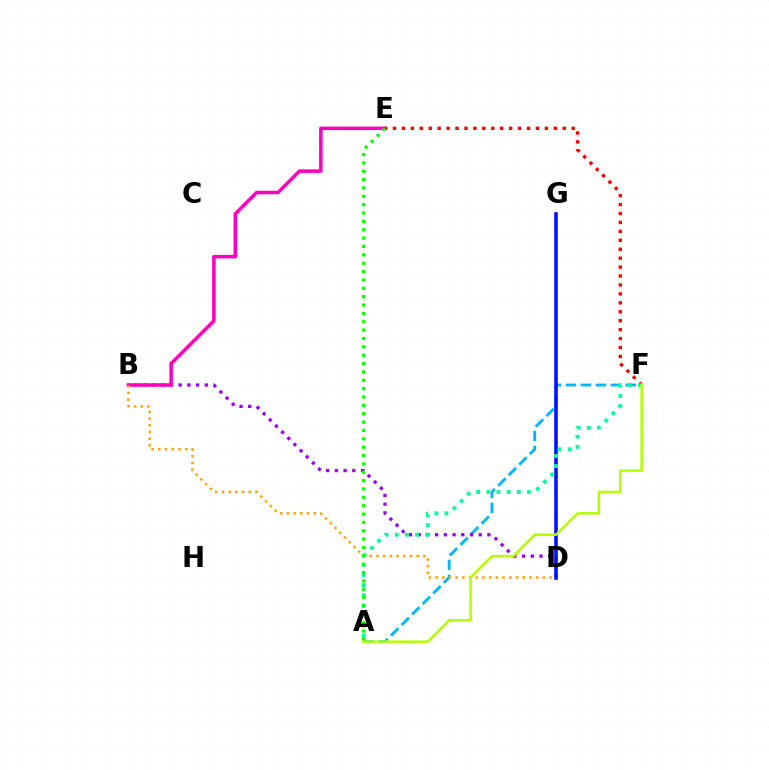{('A', 'F'): [{'color': '#00b5ff', 'line_style': 'dashed', 'thickness': 2.03}, {'color': '#00ff9d', 'line_style': 'dotted', 'thickness': 2.76}, {'color': '#b3ff00', 'line_style': 'solid', 'thickness': 1.82}], ('B', 'D'): [{'color': '#9b00ff', 'line_style': 'dotted', 'thickness': 2.37}, {'color': '#ffa500', 'line_style': 'dotted', 'thickness': 1.82}], ('B', 'E'): [{'color': '#ff00bd', 'line_style': 'solid', 'thickness': 2.53}], ('E', 'F'): [{'color': '#ff0000', 'line_style': 'dotted', 'thickness': 2.43}], ('D', 'G'): [{'color': '#0010ff', 'line_style': 'solid', 'thickness': 2.57}], ('A', 'E'): [{'color': '#08ff00', 'line_style': 'dotted', 'thickness': 2.27}]}